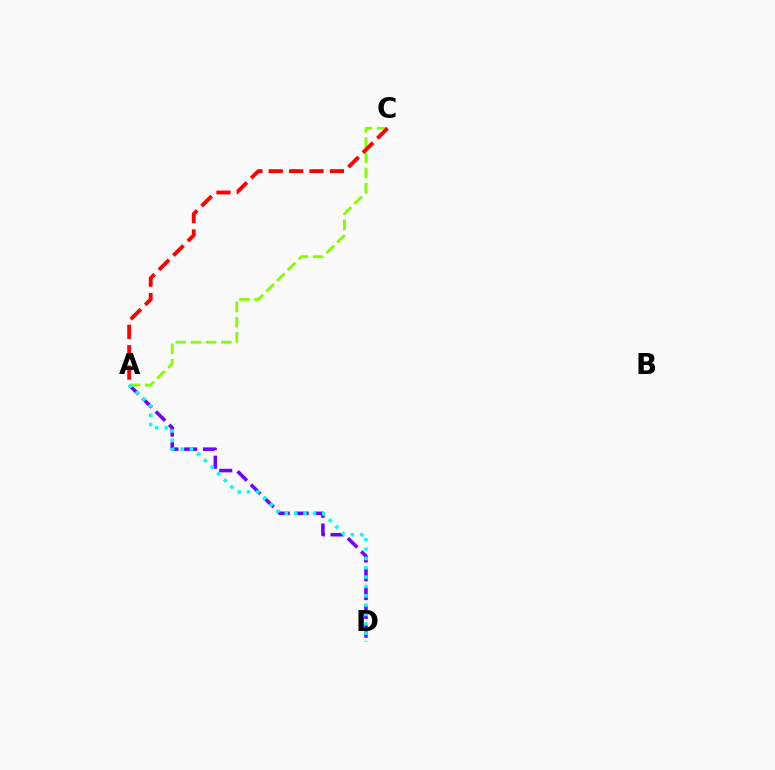{('A', 'D'): [{'color': '#7200ff', 'line_style': 'dashed', 'thickness': 2.55}, {'color': '#00fff6', 'line_style': 'dotted', 'thickness': 2.54}], ('A', 'C'): [{'color': '#84ff00', 'line_style': 'dashed', 'thickness': 2.07}, {'color': '#ff0000', 'line_style': 'dashed', 'thickness': 2.77}]}